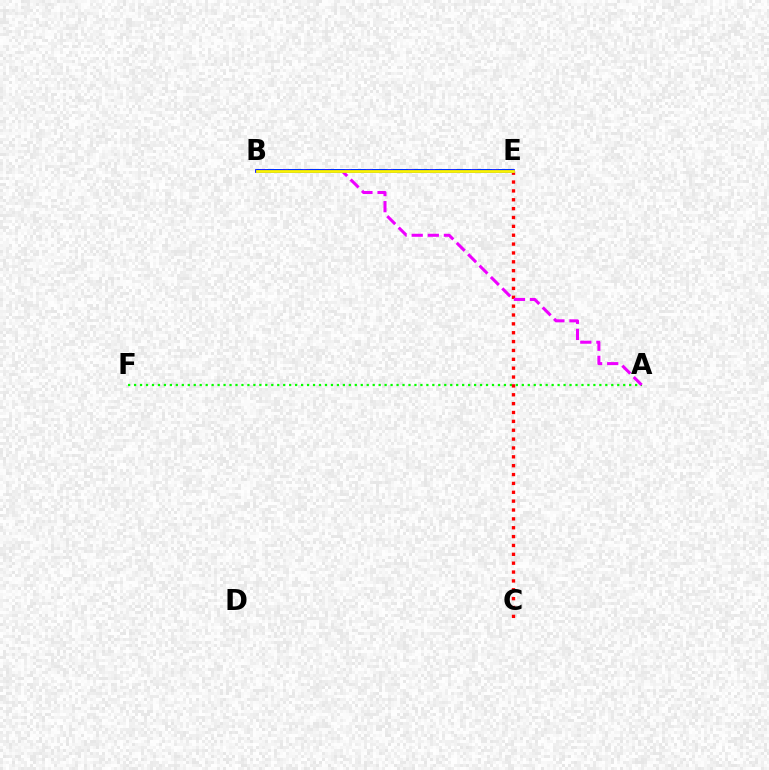{('A', 'F'): [{'color': '#08ff00', 'line_style': 'dotted', 'thickness': 1.62}], ('C', 'E'): [{'color': '#ff0000', 'line_style': 'dotted', 'thickness': 2.41}], ('A', 'B'): [{'color': '#ee00ff', 'line_style': 'dashed', 'thickness': 2.19}], ('B', 'E'): [{'color': '#00fff6', 'line_style': 'dashed', 'thickness': 2.86}, {'color': '#0010ff', 'line_style': 'solid', 'thickness': 2.7}, {'color': '#fcf500', 'line_style': 'solid', 'thickness': 2.02}]}